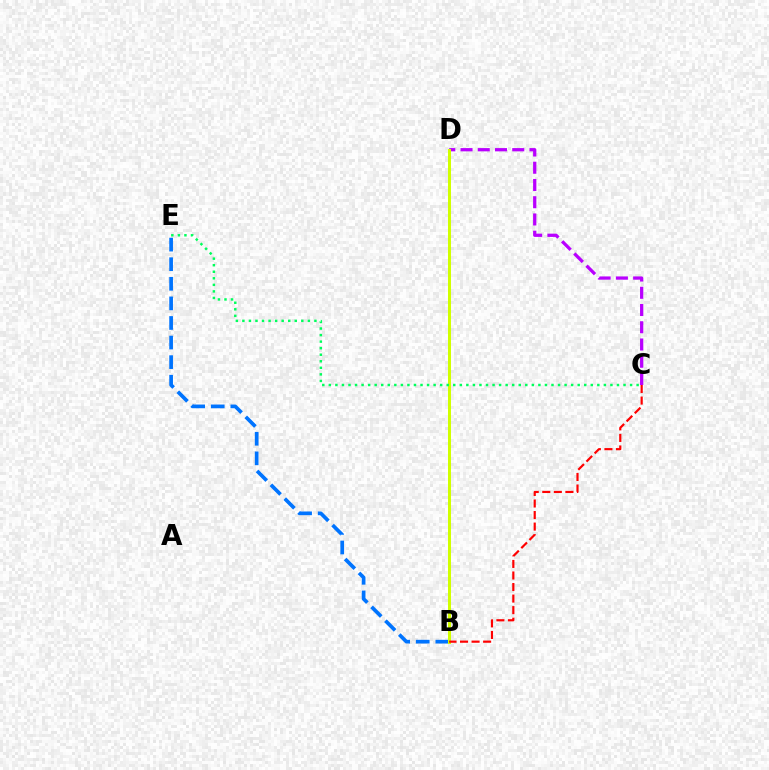{('B', 'E'): [{'color': '#0074ff', 'line_style': 'dashed', 'thickness': 2.66}], ('C', 'D'): [{'color': '#b900ff', 'line_style': 'dashed', 'thickness': 2.34}], ('B', 'D'): [{'color': '#d1ff00', 'line_style': 'solid', 'thickness': 2.16}], ('B', 'C'): [{'color': '#ff0000', 'line_style': 'dashed', 'thickness': 1.57}], ('C', 'E'): [{'color': '#00ff5c', 'line_style': 'dotted', 'thickness': 1.78}]}